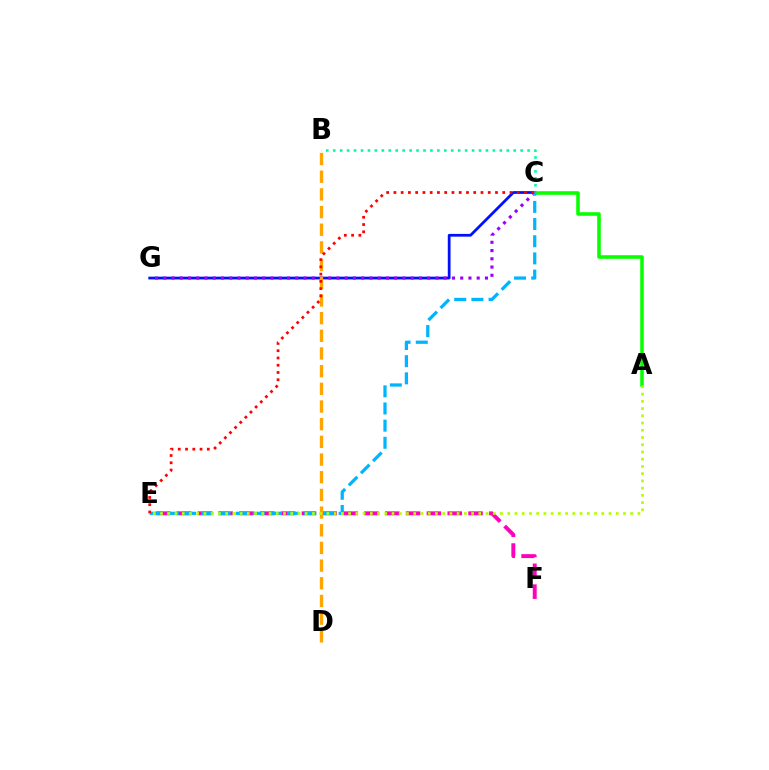{('B', 'C'): [{'color': '#00ff9d', 'line_style': 'dotted', 'thickness': 1.89}], ('C', 'G'): [{'color': '#0010ff', 'line_style': 'solid', 'thickness': 1.98}, {'color': '#9b00ff', 'line_style': 'dotted', 'thickness': 2.24}], ('A', 'C'): [{'color': '#08ff00', 'line_style': 'solid', 'thickness': 2.56}], ('E', 'F'): [{'color': '#ff00bd', 'line_style': 'dashed', 'thickness': 2.83}], ('C', 'E'): [{'color': '#00b5ff', 'line_style': 'dashed', 'thickness': 2.33}, {'color': '#ff0000', 'line_style': 'dotted', 'thickness': 1.97}], ('B', 'D'): [{'color': '#ffa500', 'line_style': 'dashed', 'thickness': 2.4}], ('A', 'E'): [{'color': '#b3ff00', 'line_style': 'dotted', 'thickness': 1.97}]}